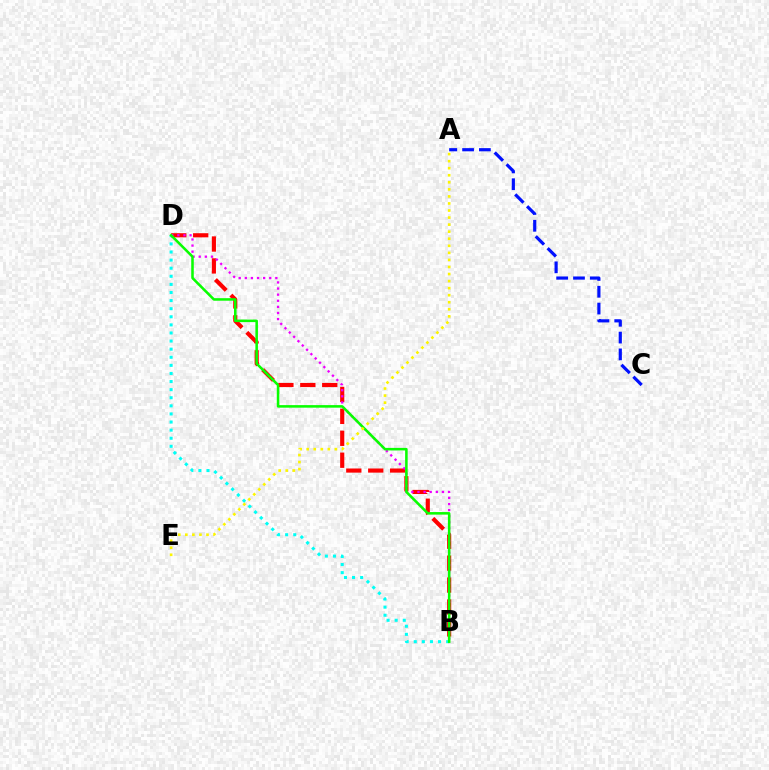{('A', 'C'): [{'color': '#0010ff', 'line_style': 'dashed', 'thickness': 2.28}], ('B', 'D'): [{'color': '#ff0000', 'line_style': 'dashed', 'thickness': 2.98}, {'color': '#ee00ff', 'line_style': 'dotted', 'thickness': 1.66}, {'color': '#00fff6', 'line_style': 'dotted', 'thickness': 2.2}, {'color': '#08ff00', 'line_style': 'solid', 'thickness': 1.84}], ('A', 'E'): [{'color': '#fcf500', 'line_style': 'dotted', 'thickness': 1.92}]}